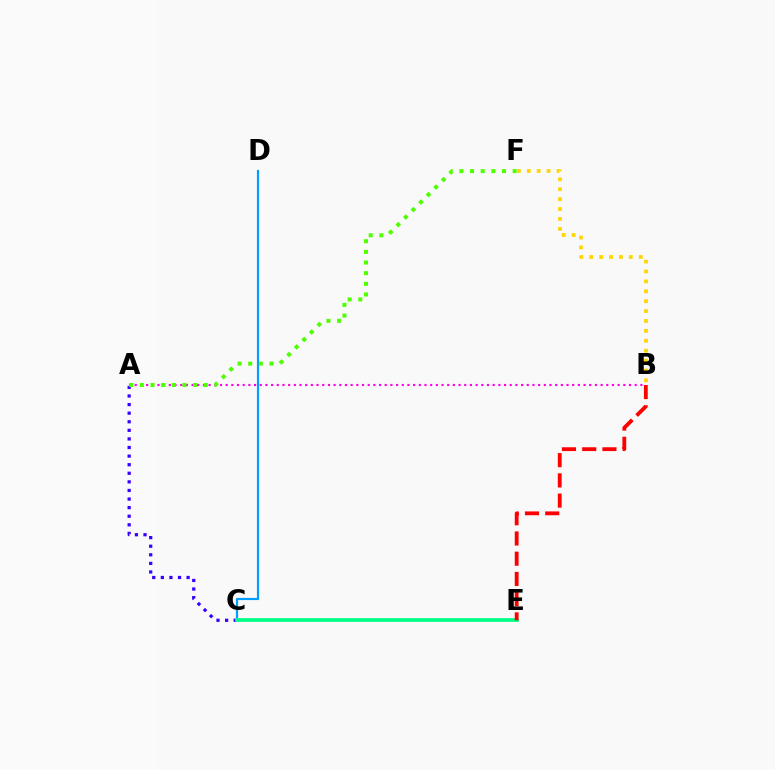{('A', 'B'): [{'color': '#ff00ed', 'line_style': 'dotted', 'thickness': 1.54}], ('B', 'F'): [{'color': '#ffd500', 'line_style': 'dotted', 'thickness': 2.69}], ('A', 'C'): [{'color': '#3700ff', 'line_style': 'dotted', 'thickness': 2.33}], ('C', 'D'): [{'color': '#009eff', 'line_style': 'solid', 'thickness': 1.56}], ('C', 'E'): [{'color': '#00ff86', 'line_style': 'solid', 'thickness': 2.69}], ('B', 'E'): [{'color': '#ff0000', 'line_style': 'dashed', 'thickness': 2.75}], ('A', 'F'): [{'color': '#4fff00', 'line_style': 'dotted', 'thickness': 2.89}]}